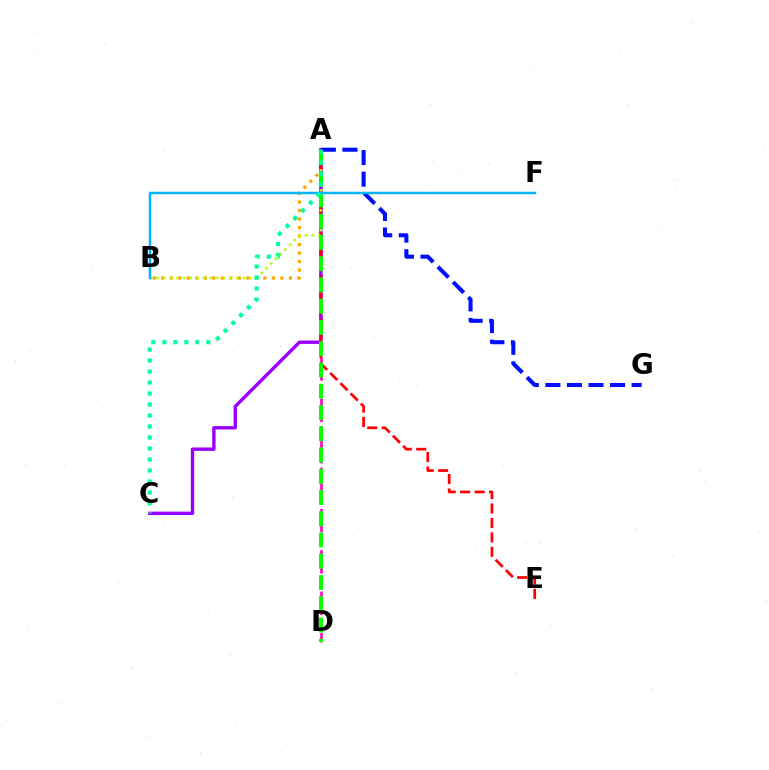{('A', 'B'): [{'color': '#ffa500', 'line_style': 'dotted', 'thickness': 2.31}, {'color': '#b3ff00', 'line_style': 'dotted', 'thickness': 1.8}], ('A', 'D'): [{'color': '#ff00bd', 'line_style': 'dashed', 'thickness': 1.87}, {'color': '#08ff00', 'line_style': 'dashed', 'thickness': 2.89}], ('A', 'C'): [{'color': '#9b00ff', 'line_style': 'solid', 'thickness': 2.44}, {'color': '#00ff9d', 'line_style': 'dotted', 'thickness': 2.99}], ('A', 'G'): [{'color': '#0010ff', 'line_style': 'dashed', 'thickness': 2.93}], ('A', 'E'): [{'color': '#ff0000', 'line_style': 'dashed', 'thickness': 1.96}], ('B', 'F'): [{'color': '#00b5ff', 'line_style': 'solid', 'thickness': 1.78}]}